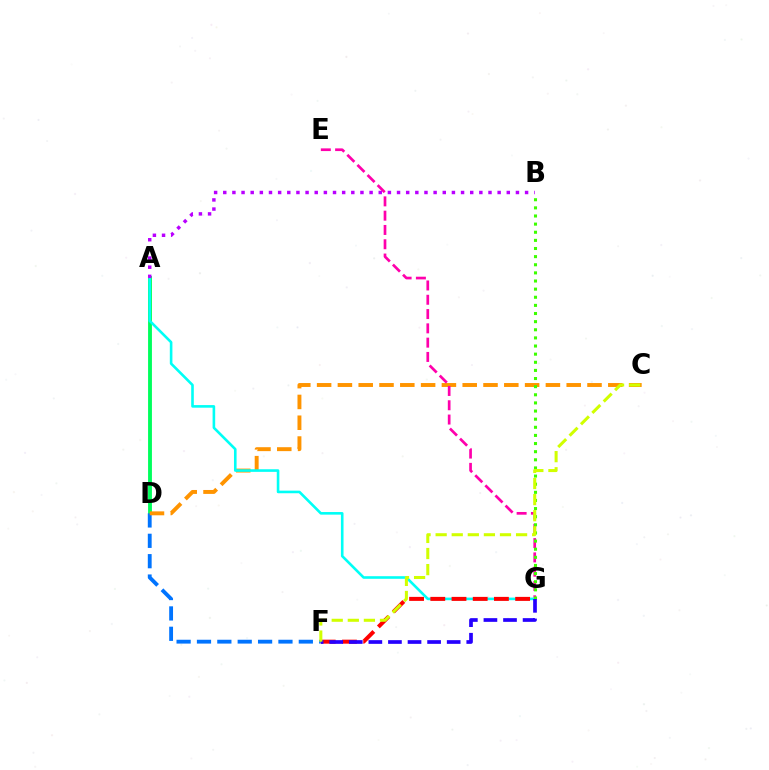{('A', 'D'): [{'color': '#00ff5c', 'line_style': 'solid', 'thickness': 2.78}], ('D', 'F'): [{'color': '#0074ff', 'line_style': 'dashed', 'thickness': 2.77}], ('C', 'D'): [{'color': '#ff9400', 'line_style': 'dashed', 'thickness': 2.83}], ('E', 'G'): [{'color': '#ff00ac', 'line_style': 'dashed', 'thickness': 1.94}], ('A', 'G'): [{'color': '#00fff6', 'line_style': 'solid', 'thickness': 1.88}], ('F', 'G'): [{'color': '#ff0000', 'line_style': 'dashed', 'thickness': 2.88}, {'color': '#2500ff', 'line_style': 'dashed', 'thickness': 2.66}], ('B', 'G'): [{'color': '#3dff00', 'line_style': 'dotted', 'thickness': 2.21}], ('A', 'B'): [{'color': '#b900ff', 'line_style': 'dotted', 'thickness': 2.49}], ('C', 'F'): [{'color': '#d1ff00', 'line_style': 'dashed', 'thickness': 2.19}]}